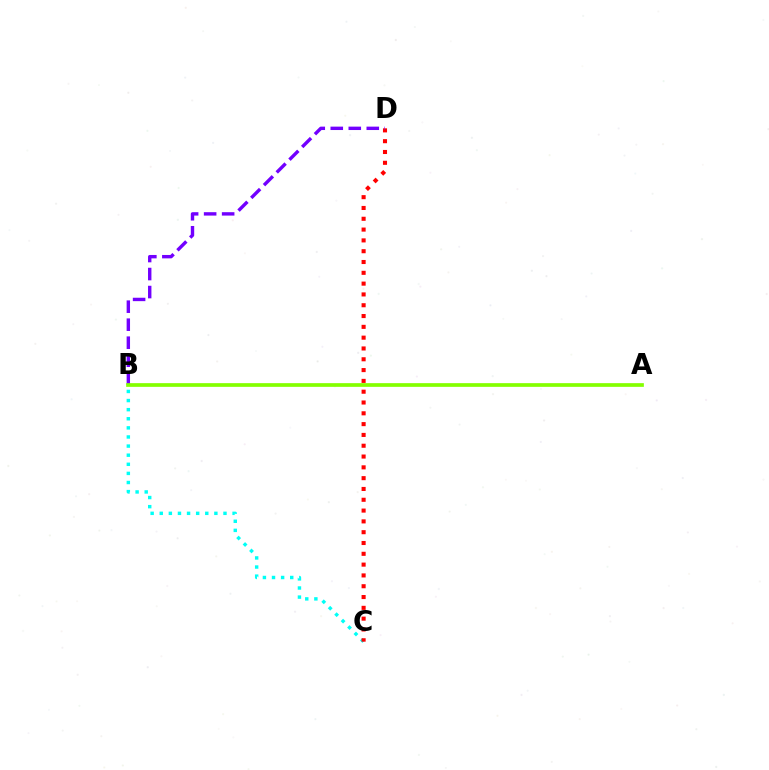{('B', 'C'): [{'color': '#00fff6', 'line_style': 'dotted', 'thickness': 2.47}], ('C', 'D'): [{'color': '#ff0000', 'line_style': 'dotted', 'thickness': 2.94}], ('B', 'D'): [{'color': '#7200ff', 'line_style': 'dashed', 'thickness': 2.45}], ('A', 'B'): [{'color': '#84ff00', 'line_style': 'solid', 'thickness': 2.66}]}